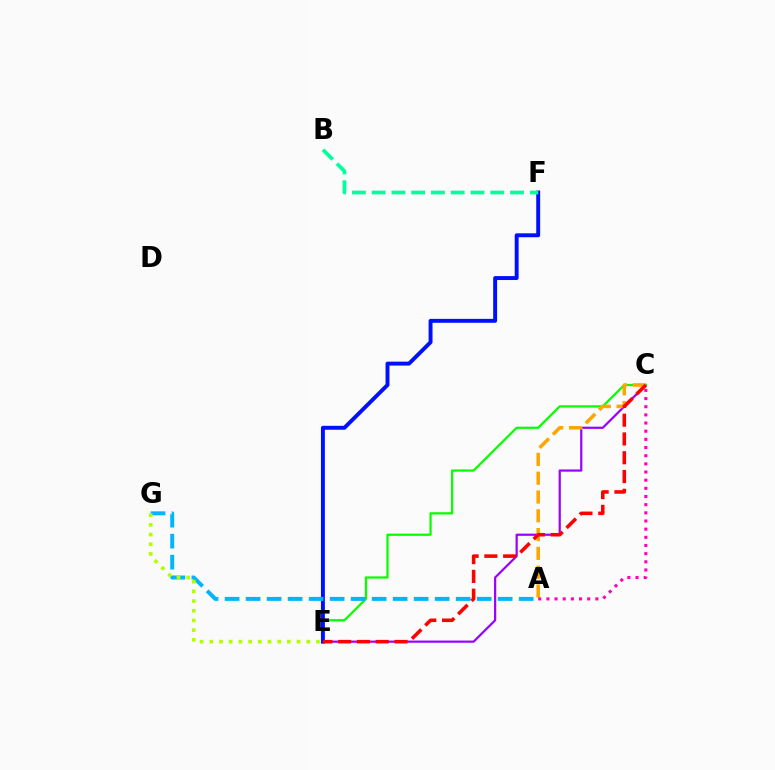{('C', 'E'): [{'color': '#9b00ff', 'line_style': 'solid', 'thickness': 1.59}, {'color': '#08ff00', 'line_style': 'solid', 'thickness': 1.62}, {'color': '#ff0000', 'line_style': 'dashed', 'thickness': 2.55}], ('E', 'F'): [{'color': '#0010ff', 'line_style': 'solid', 'thickness': 2.83}], ('A', 'G'): [{'color': '#00b5ff', 'line_style': 'dashed', 'thickness': 2.85}], ('A', 'C'): [{'color': '#ffa500', 'line_style': 'dashed', 'thickness': 2.55}, {'color': '#ff00bd', 'line_style': 'dotted', 'thickness': 2.22}], ('B', 'F'): [{'color': '#00ff9d', 'line_style': 'dashed', 'thickness': 2.68}], ('E', 'G'): [{'color': '#b3ff00', 'line_style': 'dotted', 'thickness': 2.63}]}